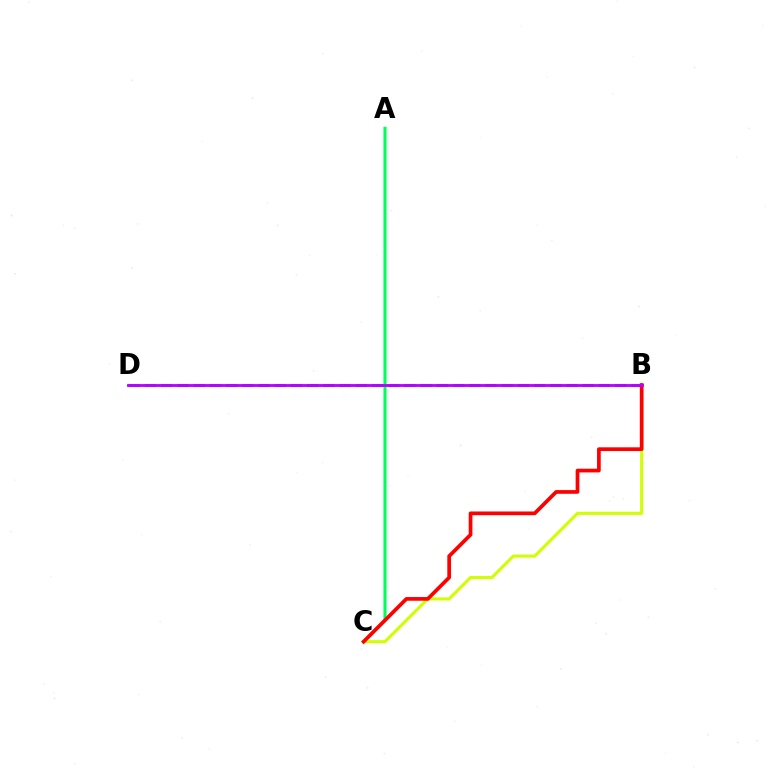{('A', 'C'): [{'color': '#00ff5c', 'line_style': 'solid', 'thickness': 2.24}], ('B', 'C'): [{'color': '#d1ff00', 'line_style': 'solid', 'thickness': 2.21}, {'color': '#ff0000', 'line_style': 'solid', 'thickness': 2.66}], ('B', 'D'): [{'color': '#0074ff', 'line_style': 'dashed', 'thickness': 2.2}, {'color': '#b900ff', 'line_style': 'solid', 'thickness': 2.03}]}